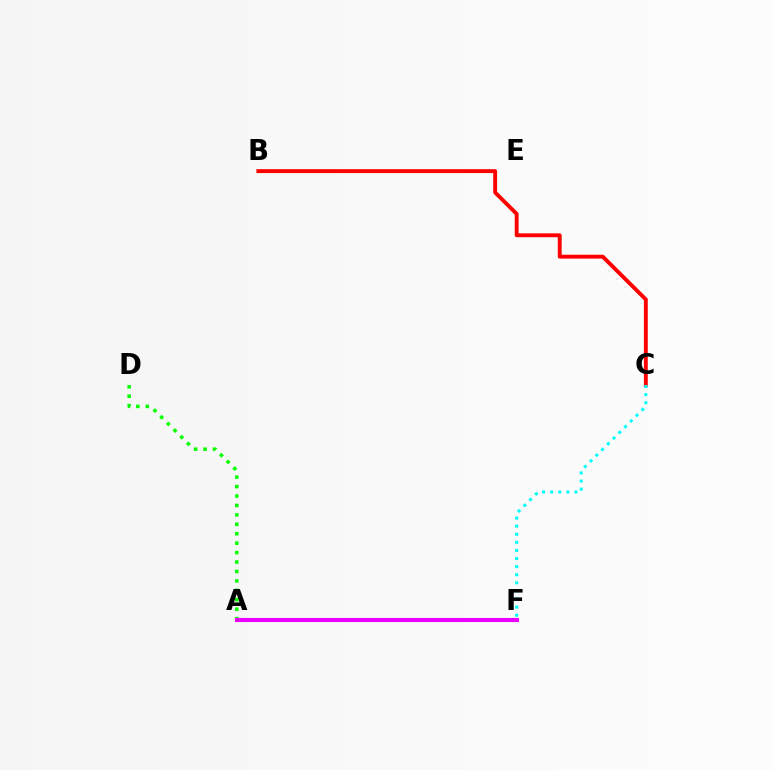{('A', 'F'): [{'color': '#fcf500', 'line_style': 'solid', 'thickness': 2.02}, {'color': '#0010ff', 'line_style': 'solid', 'thickness': 2.8}, {'color': '#ee00ff', 'line_style': 'solid', 'thickness': 2.96}], ('B', 'C'): [{'color': '#ff0000', 'line_style': 'solid', 'thickness': 2.8}], ('C', 'F'): [{'color': '#00fff6', 'line_style': 'dotted', 'thickness': 2.2}], ('A', 'D'): [{'color': '#08ff00', 'line_style': 'dotted', 'thickness': 2.56}]}